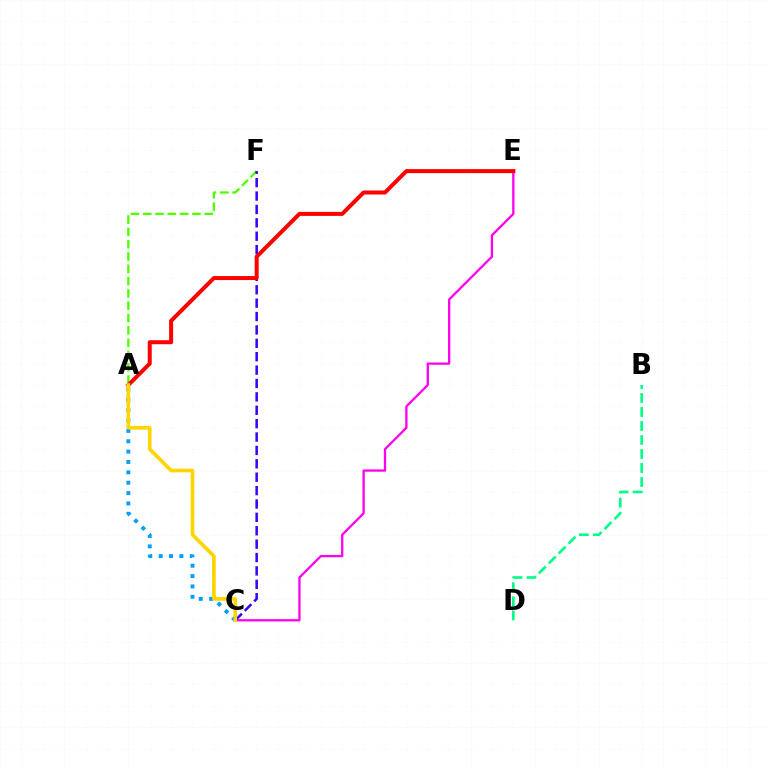{('A', 'F'): [{'color': '#4fff00', 'line_style': 'dashed', 'thickness': 1.67}], ('B', 'D'): [{'color': '#00ff86', 'line_style': 'dashed', 'thickness': 1.9}], ('C', 'E'): [{'color': '#ff00ed', 'line_style': 'solid', 'thickness': 1.65}], ('C', 'F'): [{'color': '#3700ff', 'line_style': 'dashed', 'thickness': 1.82}], ('A', 'C'): [{'color': '#009eff', 'line_style': 'dotted', 'thickness': 2.81}, {'color': '#ffd500', 'line_style': 'solid', 'thickness': 2.63}], ('A', 'E'): [{'color': '#ff0000', 'line_style': 'solid', 'thickness': 2.89}]}